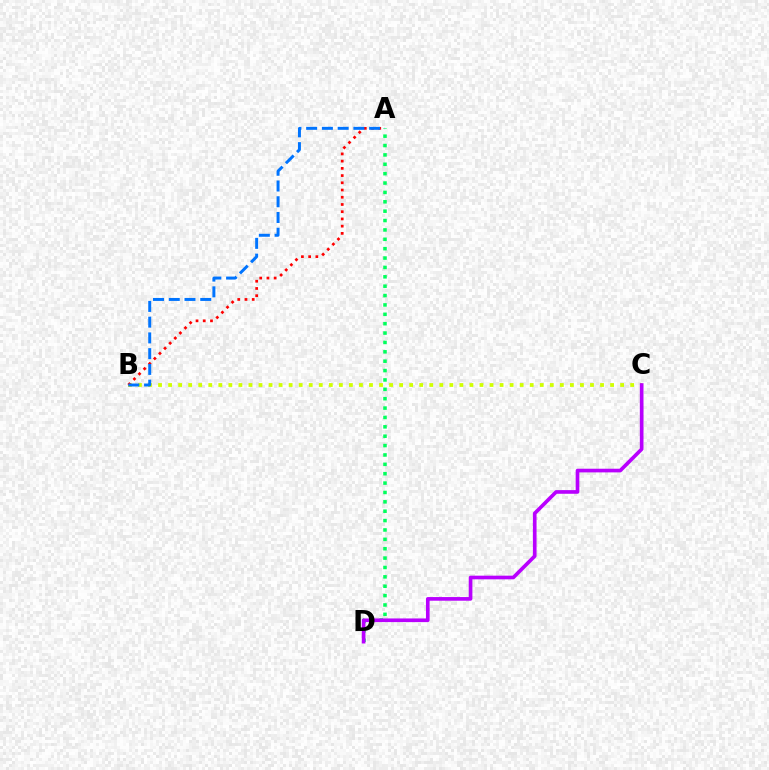{('A', 'D'): [{'color': '#00ff5c', 'line_style': 'dotted', 'thickness': 2.55}], ('B', 'C'): [{'color': '#d1ff00', 'line_style': 'dotted', 'thickness': 2.73}], ('A', 'B'): [{'color': '#ff0000', 'line_style': 'dotted', 'thickness': 1.96}, {'color': '#0074ff', 'line_style': 'dashed', 'thickness': 2.14}], ('C', 'D'): [{'color': '#b900ff', 'line_style': 'solid', 'thickness': 2.63}]}